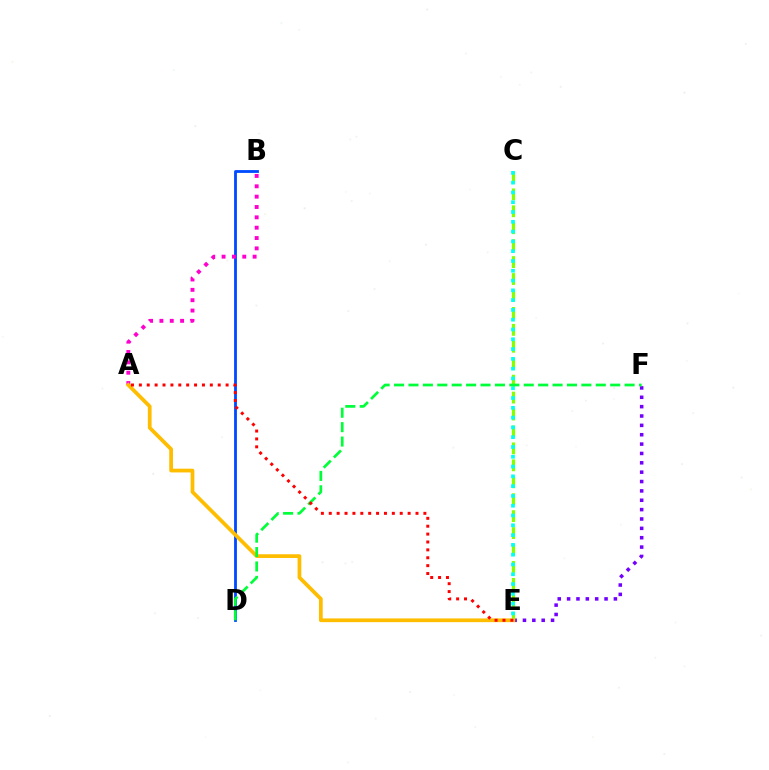{('E', 'F'): [{'color': '#7200ff', 'line_style': 'dotted', 'thickness': 2.54}], ('C', 'E'): [{'color': '#84ff00', 'line_style': 'dashed', 'thickness': 2.3}, {'color': '#00fff6', 'line_style': 'dotted', 'thickness': 2.66}], ('B', 'D'): [{'color': '#004bff', 'line_style': 'solid', 'thickness': 2.03}], ('A', 'B'): [{'color': '#ff00cf', 'line_style': 'dotted', 'thickness': 2.81}], ('A', 'E'): [{'color': '#ffbd00', 'line_style': 'solid', 'thickness': 2.69}, {'color': '#ff0000', 'line_style': 'dotted', 'thickness': 2.14}], ('D', 'F'): [{'color': '#00ff39', 'line_style': 'dashed', 'thickness': 1.96}]}